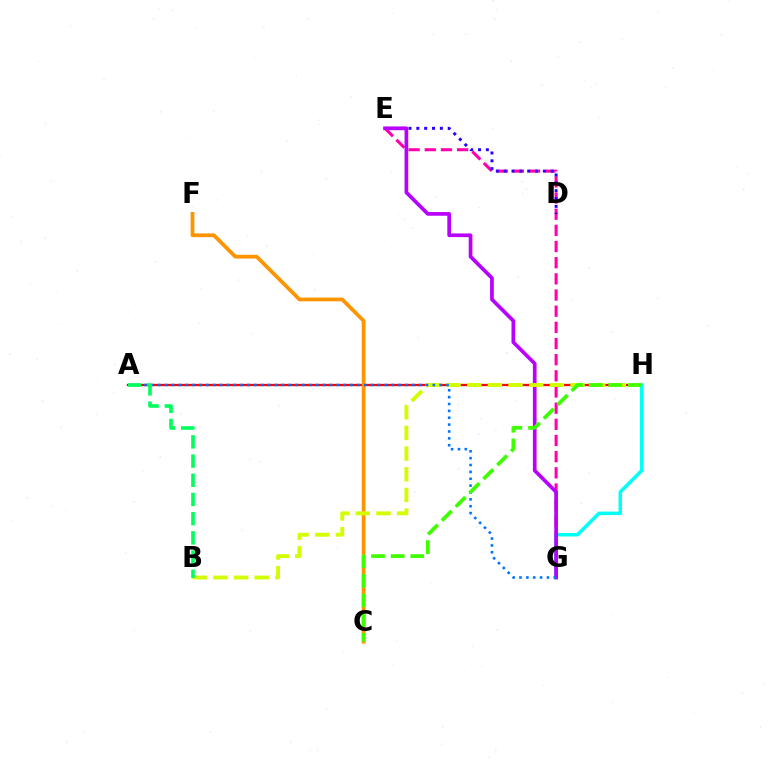{('A', 'H'): [{'color': '#ff0000', 'line_style': 'solid', 'thickness': 1.67}], ('C', 'F'): [{'color': '#ff9400', 'line_style': 'solid', 'thickness': 2.69}], ('E', 'G'): [{'color': '#ff00ac', 'line_style': 'dashed', 'thickness': 2.2}, {'color': '#b900ff', 'line_style': 'solid', 'thickness': 2.66}], ('G', 'H'): [{'color': '#00fff6', 'line_style': 'solid', 'thickness': 2.52}], ('D', 'E'): [{'color': '#2500ff', 'line_style': 'dotted', 'thickness': 2.13}], ('B', 'H'): [{'color': '#d1ff00', 'line_style': 'dashed', 'thickness': 2.81}], ('A', 'G'): [{'color': '#0074ff', 'line_style': 'dotted', 'thickness': 1.87}], ('A', 'B'): [{'color': '#00ff5c', 'line_style': 'dashed', 'thickness': 2.61}], ('C', 'H'): [{'color': '#3dff00', 'line_style': 'dashed', 'thickness': 2.66}]}